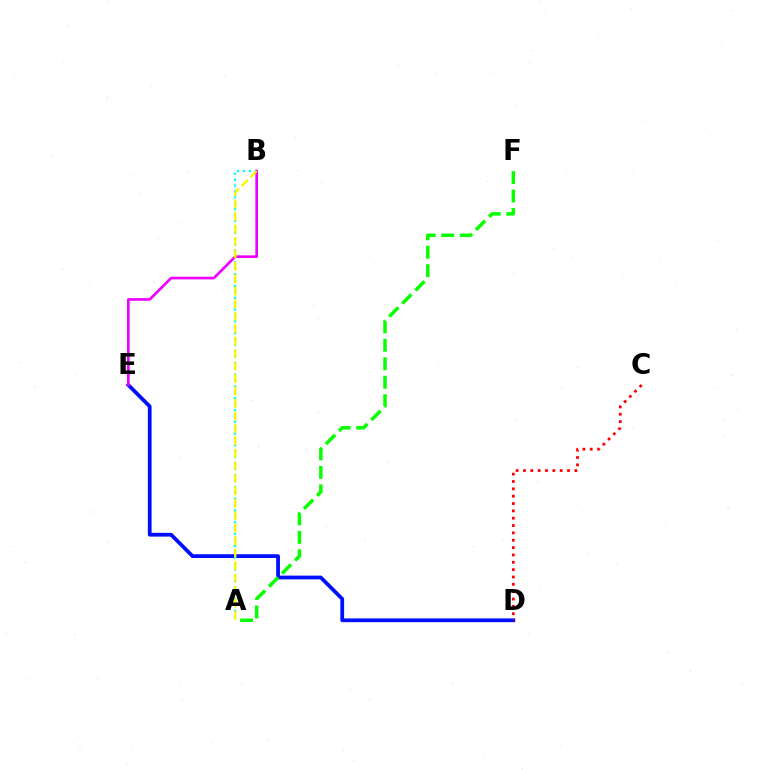{('D', 'E'): [{'color': '#0010ff', 'line_style': 'solid', 'thickness': 2.71}], ('A', 'F'): [{'color': '#08ff00', 'line_style': 'dashed', 'thickness': 2.51}], ('C', 'D'): [{'color': '#ff0000', 'line_style': 'dotted', 'thickness': 2.0}], ('A', 'B'): [{'color': '#00fff6', 'line_style': 'dotted', 'thickness': 1.6}, {'color': '#fcf500', 'line_style': 'dashed', 'thickness': 1.69}], ('B', 'E'): [{'color': '#ee00ff', 'line_style': 'solid', 'thickness': 1.91}]}